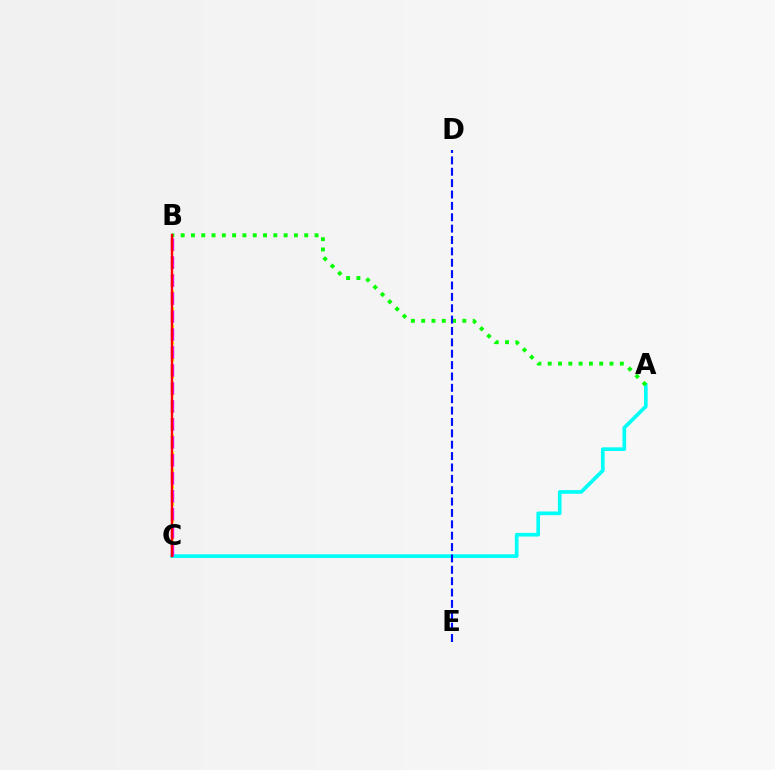{('B', 'C'): [{'color': '#fcf500', 'line_style': 'dotted', 'thickness': 2.3}, {'color': '#ee00ff', 'line_style': 'dashed', 'thickness': 2.44}, {'color': '#ff0000', 'line_style': 'solid', 'thickness': 1.72}], ('A', 'C'): [{'color': '#00fff6', 'line_style': 'solid', 'thickness': 2.64}], ('A', 'B'): [{'color': '#08ff00', 'line_style': 'dotted', 'thickness': 2.8}], ('D', 'E'): [{'color': '#0010ff', 'line_style': 'dashed', 'thickness': 1.54}]}